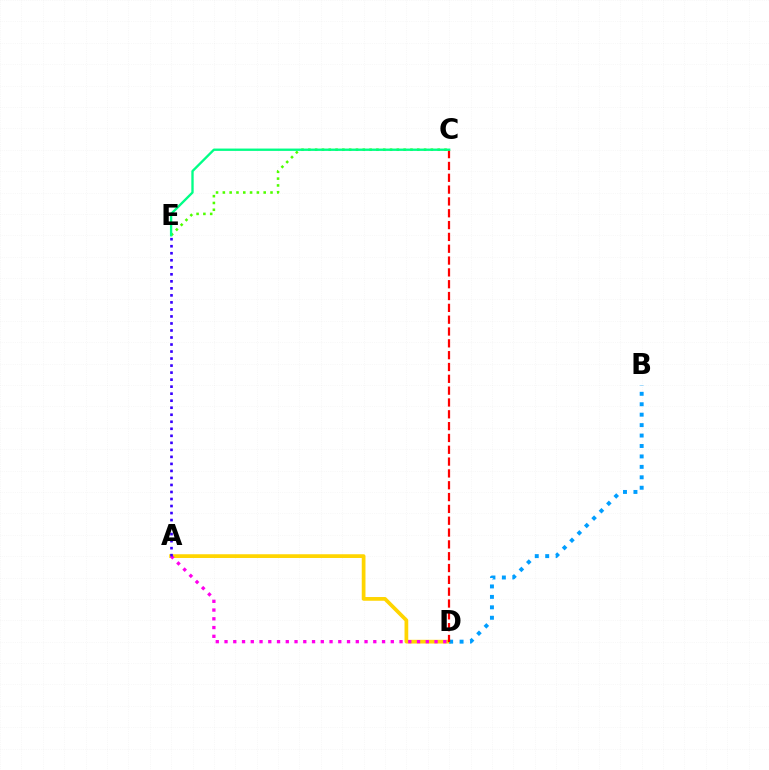{('A', 'D'): [{'color': '#ffd500', 'line_style': 'solid', 'thickness': 2.68}, {'color': '#ff00ed', 'line_style': 'dotted', 'thickness': 2.38}], ('B', 'D'): [{'color': '#009eff', 'line_style': 'dotted', 'thickness': 2.84}], ('C', 'D'): [{'color': '#ff0000', 'line_style': 'dashed', 'thickness': 1.61}], ('C', 'E'): [{'color': '#4fff00', 'line_style': 'dotted', 'thickness': 1.85}, {'color': '#00ff86', 'line_style': 'solid', 'thickness': 1.69}], ('A', 'E'): [{'color': '#3700ff', 'line_style': 'dotted', 'thickness': 1.91}]}